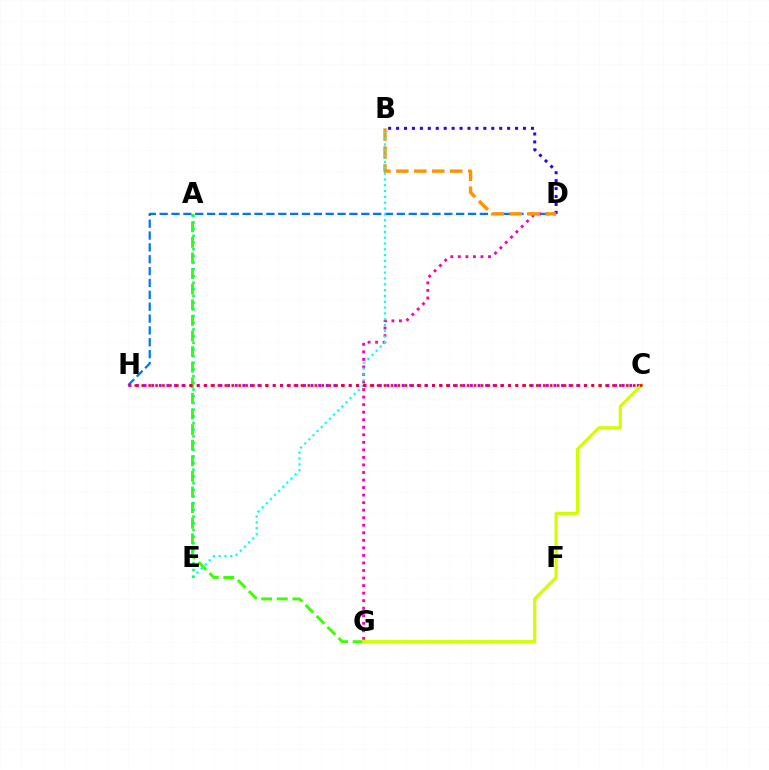{('D', 'H'): [{'color': '#0074ff', 'line_style': 'dashed', 'thickness': 1.61}], ('B', 'D'): [{'color': '#2500ff', 'line_style': 'dotted', 'thickness': 2.16}, {'color': '#ff9400', 'line_style': 'dashed', 'thickness': 2.44}], ('D', 'G'): [{'color': '#ff00ac', 'line_style': 'dotted', 'thickness': 2.05}], ('A', 'G'): [{'color': '#3dff00', 'line_style': 'dashed', 'thickness': 2.12}], ('B', 'E'): [{'color': '#00fff6', 'line_style': 'dotted', 'thickness': 1.58}], ('C', 'H'): [{'color': '#b900ff', 'line_style': 'dotted', 'thickness': 2.06}, {'color': '#ff0000', 'line_style': 'dotted', 'thickness': 1.88}], ('C', 'G'): [{'color': '#d1ff00', 'line_style': 'solid', 'thickness': 2.28}], ('A', 'E'): [{'color': '#00ff5c', 'line_style': 'dotted', 'thickness': 1.82}]}